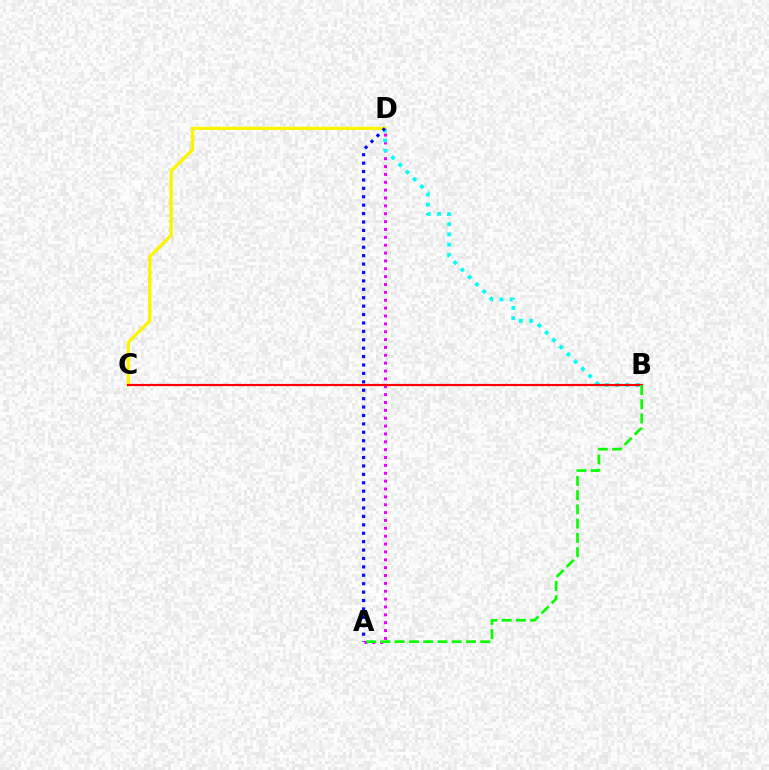{('A', 'D'): [{'color': '#ee00ff', 'line_style': 'dotted', 'thickness': 2.14}, {'color': '#0010ff', 'line_style': 'dotted', 'thickness': 2.29}], ('B', 'D'): [{'color': '#00fff6', 'line_style': 'dotted', 'thickness': 2.78}], ('C', 'D'): [{'color': '#fcf500', 'line_style': 'solid', 'thickness': 2.36}], ('B', 'C'): [{'color': '#ff0000', 'line_style': 'solid', 'thickness': 1.57}], ('A', 'B'): [{'color': '#08ff00', 'line_style': 'dashed', 'thickness': 1.94}]}